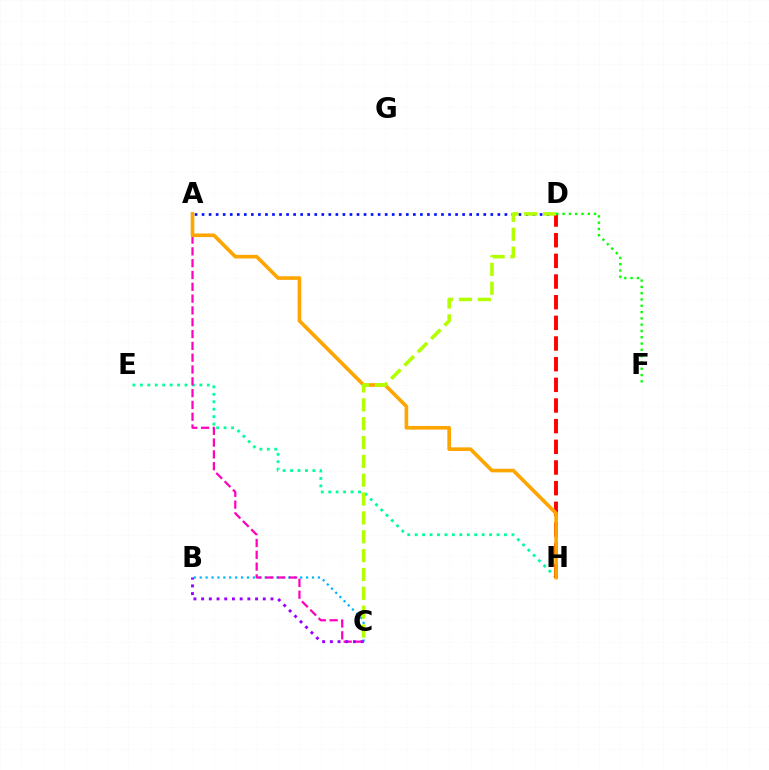{('A', 'D'): [{'color': '#0010ff', 'line_style': 'dotted', 'thickness': 1.91}], ('E', 'H'): [{'color': '#00ff9d', 'line_style': 'dotted', 'thickness': 2.02}], ('B', 'C'): [{'color': '#00b5ff', 'line_style': 'dotted', 'thickness': 1.61}, {'color': '#9b00ff', 'line_style': 'dotted', 'thickness': 2.09}], ('A', 'C'): [{'color': '#ff00bd', 'line_style': 'dashed', 'thickness': 1.6}], ('D', 'H'): [{'color': '#ff0000', 'line_style': 'dashed', 'thickness': 2.81}], ('D', 'F'): [{'color': '#08ff00', 'line_style': 'dotted', 'thickness': 1.71}], ('A', 'H'): [{'color': '#ffa500', 'line_style': 'solid', 'thickness': 2.61}], ('C', 'D'): [{'color': '#b3ff00', 'line_style': 'dashed', 'thickness': 2.56}]}